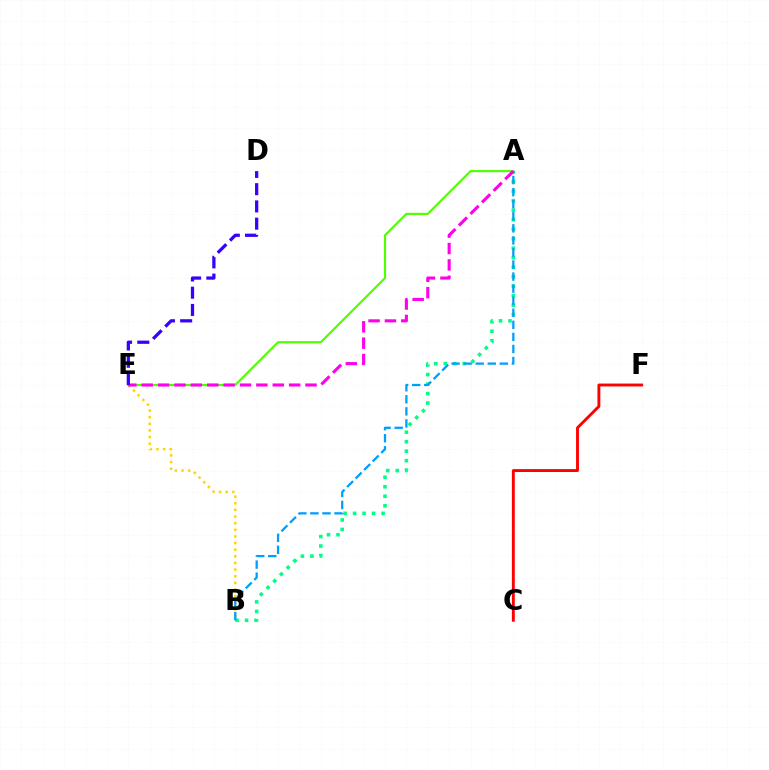{('B', 'E'): [{'color': '#ffd500', 'line_style': 'dotted', 'thickness': 1.8}], ('C', 'F'): [{'color': '#ff0000', 'line_style': 'solid', 'thickness': 2.08}], ('A', 'B'): [{'color': '#00ff86', 'line_style': 'dotted', 'thickness': 2.58}, {'color': '#009eff', 'line_style': 'dashed', 'thickness': 1.64}], ('A', 'E'): [{'color': '#4fff00', 'line_style': 'solid', 'thickness': 1.54}, {'color': '#ff00ed', 'line_style': 'dashed', 'thickness': 2.23}], ('D', 'E'): [{'color': '#3700ff', 'line_style': 'dashed', 'thickness': 2.34}]}